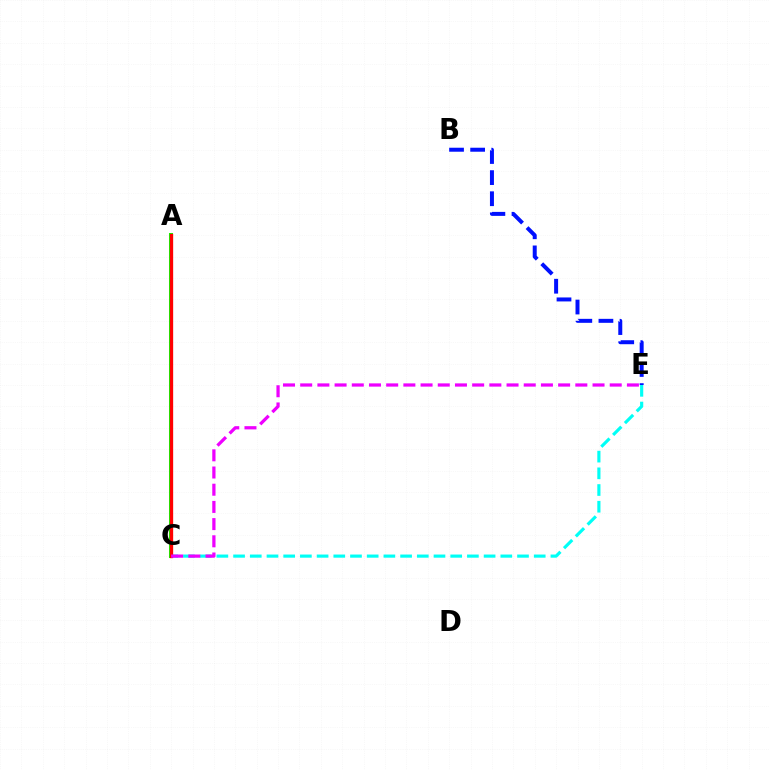{('A', 'C'): [{'color': '#fcf500', 'line_style': 'solid', 'thickness': 2.73}, {'color': '#08ff00', 'line_style': 'solid', 'thickness': 2.9}, {'color': '#ff0000', 'line_style': 'solid', 'thickness': 2.38}], ('C', 'E'): [{'color': '#00fff6', 'line_style': 'dashed', 'thickness': 2.27}, {'color': '#ee00ff', 'line_style': 'dashed', 'thickness': 2.34}], ('B', 'E'): [{'color': '#0010ff', 'line_style': 'dashed', 'thickness': 2.87}]}